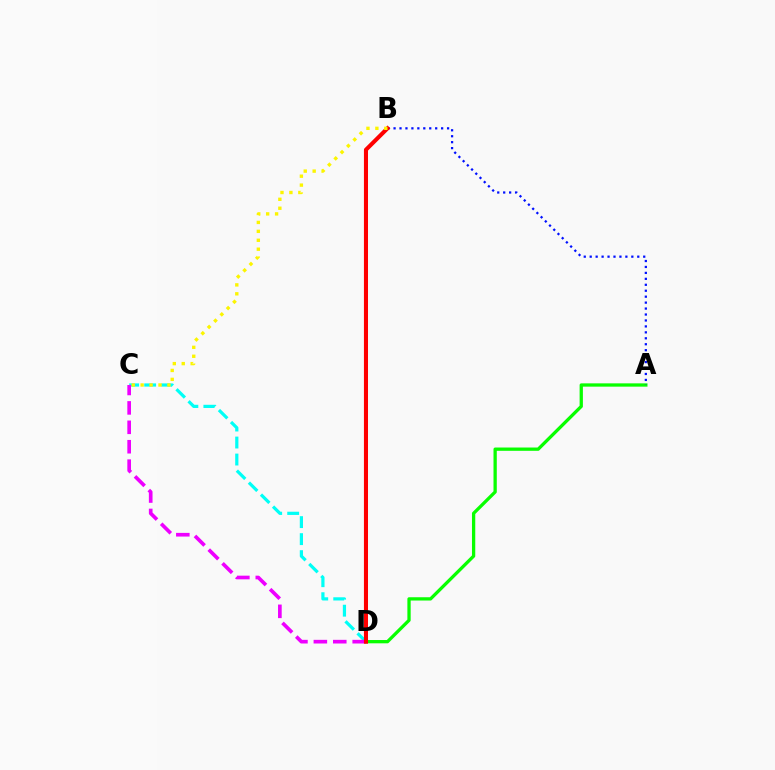{('A', 'D'): [{'color': '#08ff00', 'line_style': 'solid', 'thickness': 2.37}], ('A', 'B'): [{'color': '#0010ff', 'line_style': 'dotted', 'thickness': 1.62}], ('C', 'D'): [{'color': '#00fff6', 'line_style': 'dashed', 'thickness': 2.31}, {'color': '#ee00ff', 'line_style': 'dashed', 'thickness': 2.64}], ('B', 'D'): [{'color': '#ff0000', 'line_style': 'solid', 'thickness': 2.93}], ('B', 'C'): [{'color': '#fcf500', 'line_style': 'dotted', 'thickness': 2.43}]}